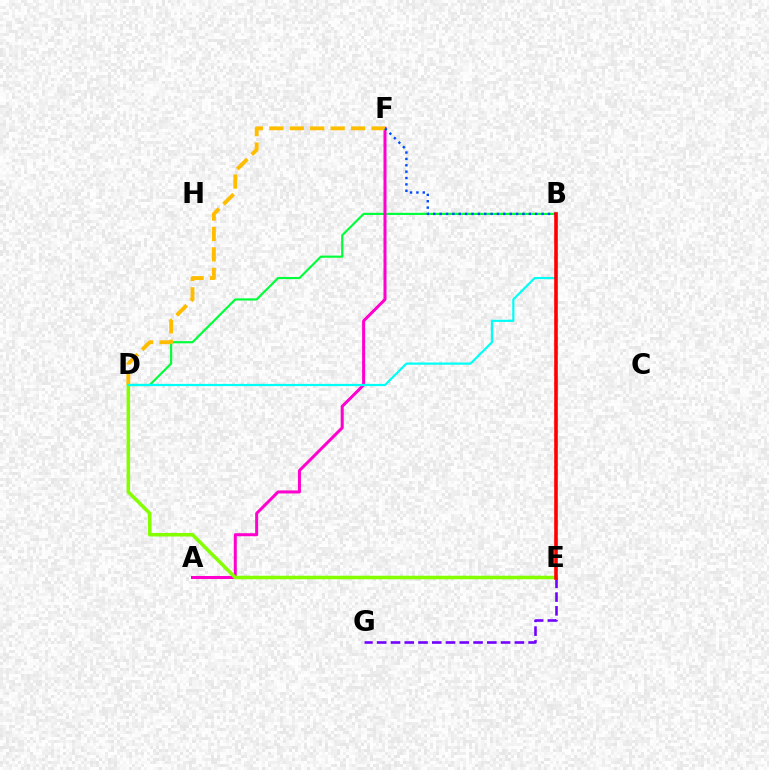{('B', 'D'): [{'color': '#00ff39', 'line_style': 'solid', 'thickness': 1.56}, {'color': '#00fff6', 'line_style': 'solid', 'thickness': 1.59}], ('E', 'G'): [{'color': '#7200ff', 'line_style': 'dashed', 'thickness': 1.87}], ('A', 'F'): [{'color': '#ff00cf', 'line_style': 'solid', 'thickness': 2.17}], ('D', 'E'): [{'color': '#84ff00', 'line_style': 'solid', 'thickness': 2.55}], ('D', 'F'): [{'color': '#ffbd00', 'line_style': 'dashed', 'thickness': 2.78}], ('B', 'F'): [{'color': '#004bff', 'line_style': 'dotted', 'thickness': 1.73}], ('B', 'E'): [{'color': '#ff0000', 'line_style': 'solid', 'thickness': 2.59}]}